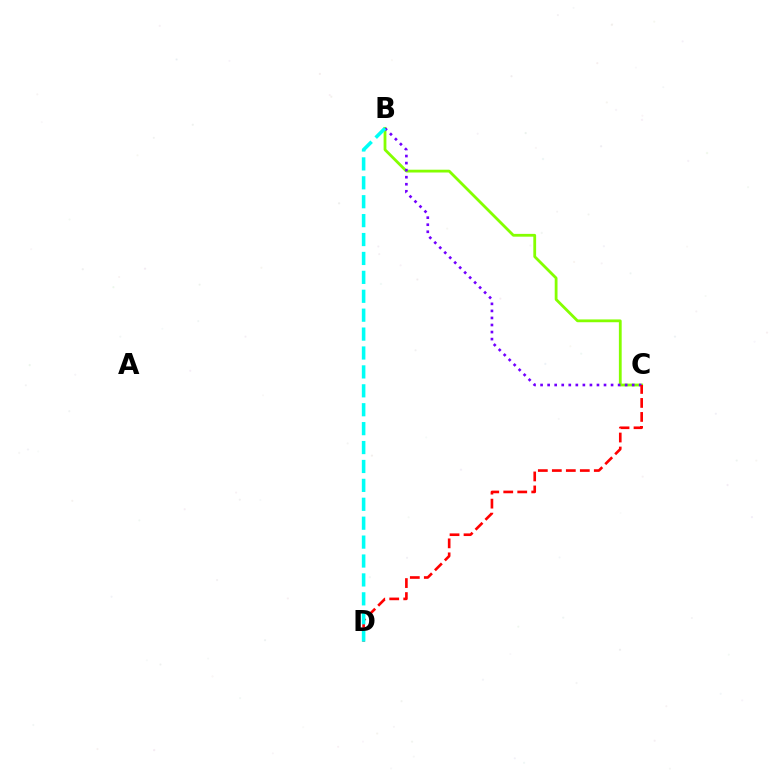{('B', 'C'): [{'color': '#84ff00', 'line_style': 'solid', 'thickness': 2.01}, {'color': '#7200ff', 'line_style': 'dotted', 'thickness': 1.91}], ('C', 'D'): [{'color': '#ff0000', 'line_style': 'dashed', 'thickness': 1.9}], ('B', 'D'): [{'color': '#00fff6', 'line_style': 'dashed', 'thickness': 2.57}]}